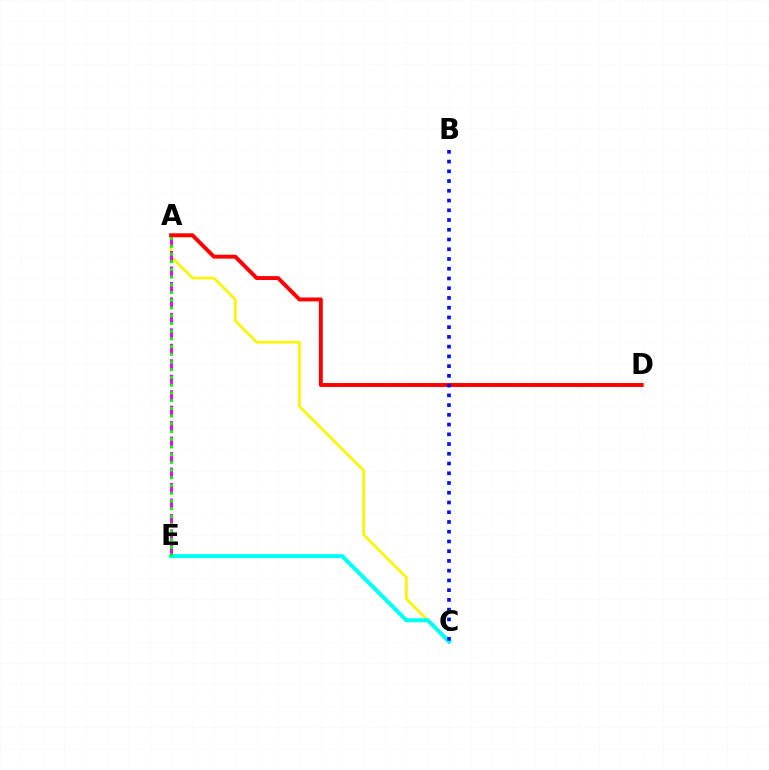{('A', 'C'): [{'color': '#fcf500', 'line_style': 'solid', 'thickness': 1.94}], ('C', 'E'): [{'color': '#00fff6', 'line_style': 'solid', 'thickness': 2.9}], ('A', 'E'): [{'color': '#ee00ff', 'line_style': 'dashed', 'thickness': 2.1}, {'color': '#08ff00', 'line_style': 'dotted', 'thickness': 2.1}], ('A', 'D'): [{'color': '#ff0000', 'line_style': 'solid', 'thickness': 2.83}], ('B', 'C'): [{'color': '#0010ff', 'line_style': 'dotted', 'thickness': 2.65}]}